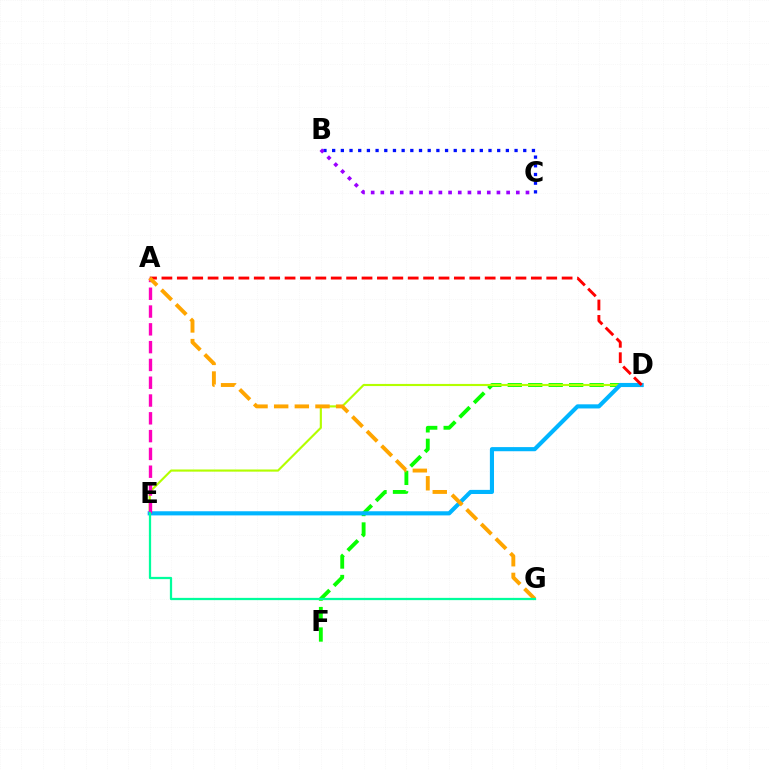{('B', 'C'): [{'color': '#0010ff', 'line_style': 'dotted', 'thickness': 2.36}, {'color': '#9b00ff', 'line_style': 'dotted', 'thickness': 2.63}], ('D', 'F'): [{'color': '#08ff00', 'line_style': 'dashed', 'thickness': 2.78}], ('D', 'E'): [{'color': '#b3ff00', 'line_style': 'solid', 'thickness': 1.54}, {'color': '#00b5ff', 'line_style': 'solid', 'thickness': 2.97}], ('A', 'D'): [{'color': '#ff0000', 'line_style': 'dashed', 'thickness': 2.09}], ('A', 'E'): [{'color': '#ff00bd', 'line_style': 'dashed', 'thickness': 2.42}], ('A', 'G'): [{'color': '#ffa500', 'line_style': 'dashed', 'thickness': 2.81}], ('E', 'G'): [{'color': '#00ff9d', 'line_style': 'solid', 'thickness': 1.63}]}